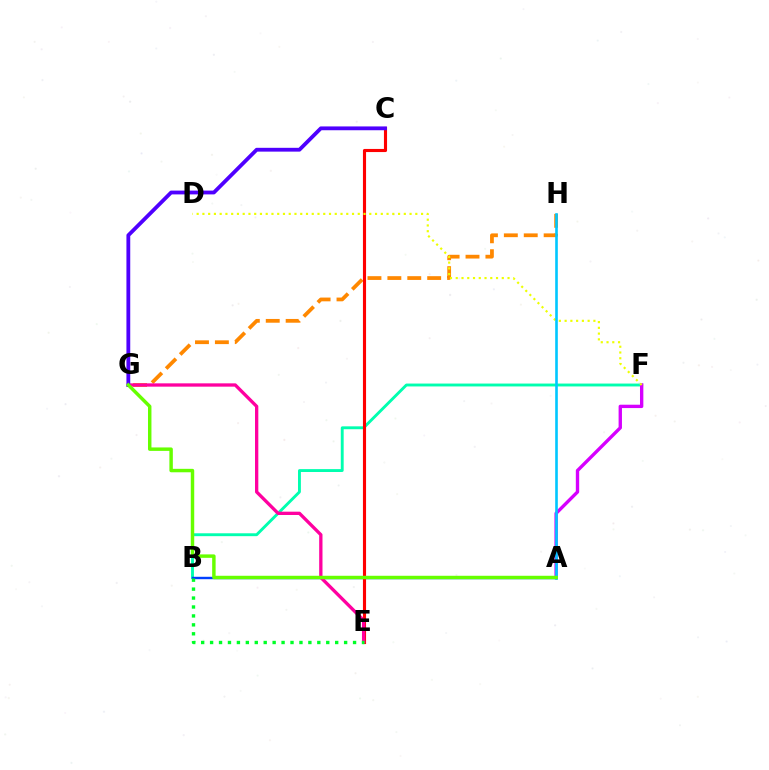{('B', 'F'): [{'color': '#00ffaf', 'line_style': 'solid', 'thickness': 2.08}], ('G', 'H'): [{'color': '#ff8800', 'line_style': 'dashed', 'thickness': 2.7}], ('A', 'B'): [{'color': '#003fff', 'line_style': 'solid', 'thickness': 1.74}], ('A', 'F'): [{'color': '#d600ff', 'line_style': 'solid', 'thickness': 2.42}], ('C', 'E'): [{'color': '#ff0000', 'line_style': 'solid', 'thickness': 2.24}], ('E', 'G'): [{'color': '#ff00a0', 'line_style': 'solid', 'thickness': 2.38}], ('D', 'F'): [{'color': '#eeff00', 'line_style': 'dotted', 'thickness': 1.56}], ('C', 'G'): [{'color': '#4f00ff', 'line_style': 'solid', 'thickness': 2.74}], ('B', 'E'): [{'color': '#00ff27', 'line_style': 'dotted', 'thickness': 2.43}], ('A', 'H'): [{'color': '#00c7ff', 'line_style': 'solid', 'thickness': 1.89}], ('A', 'G'): [{'color': '#66ff00', 'line_style': 'solid', 'thickness': 2.48}]}